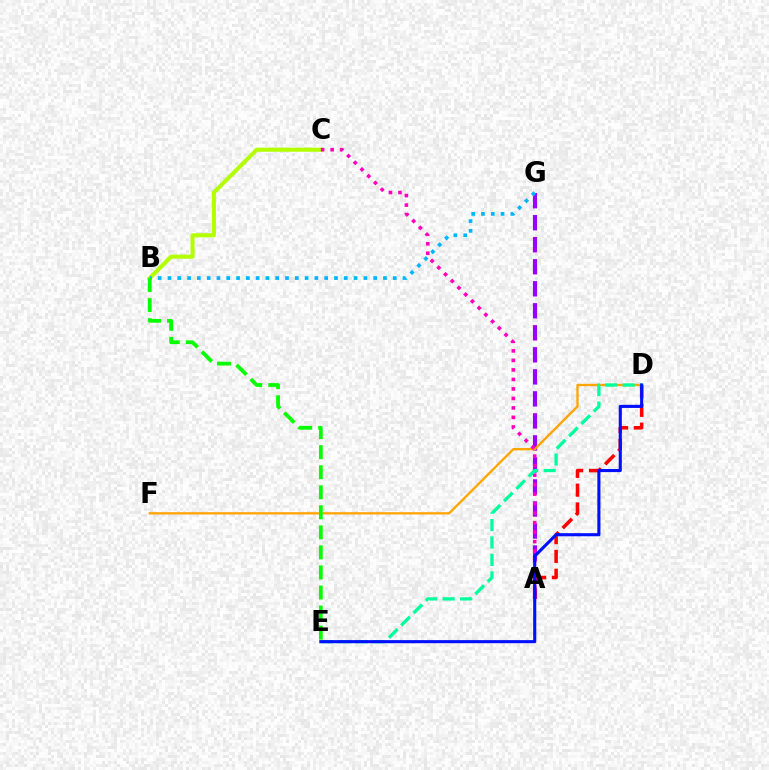{('A', 'G'): [{'color': '#9b00ff', 'line_style': 'dashed', 'thickness': 2.99}], ('D', 'F'): [{'color': '#ffa500', 'line_style': 'solid', 'thickness': 1.68}], ('B', 'C'): [{'color': '#b3ff00', 'line_style': 'solid', 'thickness': 2.93}], ('A', 'D'): [{'color': '#ff0000', 'line_style': 'dashed', 'thickness': 2.55}], ('A', 'C'): [{'color': '#ff00bd', 'line_style': 'dotted', 'thickness': 2.58}], ('B', 'G'): [{'color': '#00b5ff', 'line_style': 'dotted', 'thickness': 2.66}], ('D', 'E'): [{'color': '#00ff9d', 'line_style': 'dashed', 'thickness': 2.37}, {'color': '#0010ff', 'line_style': 'solid', 'thickness': 2.23}], ('B', 'E'): [{'color': '#08ff00', 'line_style': 'dashed', 'thickness': 2.72}]}